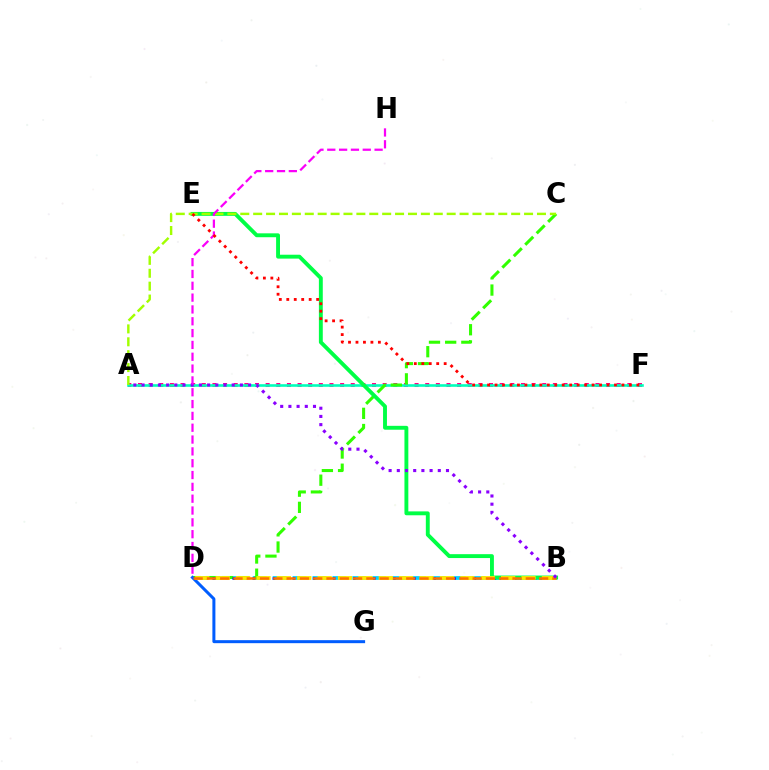{('B', 'D'): [{'color': '#00d3ff', 'line_style': 'dashed', 'thickness': 2.71}, {'color': '#1900ff', 'line_style': 'dotted', 'thickness': 1.82}, {'color': '#ffe600', 'line_style': 'dashed', 'thickness': 2.77}, {'color': '#ff7000', 'line_style': 'dashed', 'thickness': 1.81}], ('A', 'F'): [{'color': '#ff0088', 'line_style': 'dotted', 'thickness': 2.89}, {'color': '#00ffbb', 'line_style': 'solid', 'thickness': 1.88}], ('C', 'D'): [{'color': '#31ff00', 'line_style': 'dashed', 'thickness': 2.2}], ('B', 'E'): [{'color': '#00ff45', 'line_style': 'solid', 'thickness': 2.8}], ('D', 'G'): [{'color': '#005dff', 'line_style': 'solid', 'thickness': 2.17}], ('A', 'C'): [{'color': '#a2ff00', 'line_style': 'dashed', 'thickness': 1.75}], ('A', 'B'): [{'color': '#8a00ff', 'line_style': 'dotted', 'thickness': 2.23}], ('D', 'H'): [{'color': '#fa00f9', 'line_style': 'dashed', 'thickness': 1.61}], ('E', 'F'): [{'color': '#ff0000', 'line_style': 'dotted', 'thickness': 2.03}]}